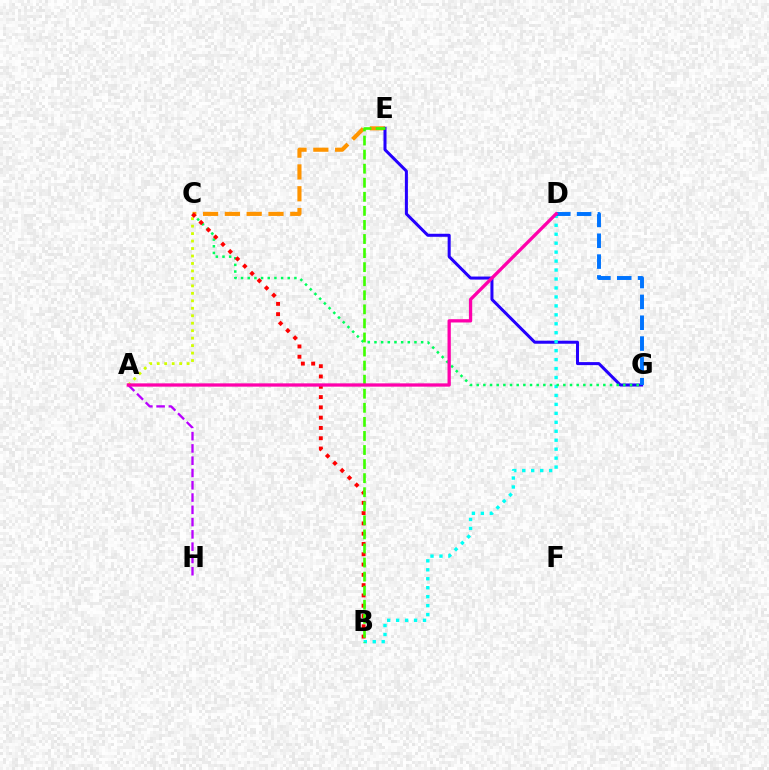{('C', 'E'): [{'color': '#ff9400', 'line_style': 'dashed', 'thickness': 2.96}], ('E', 'G'): [{'color': '#2500ff', 'line_style': 'solid', 'thickness': 2.18}], ('A', 'C'): [{'color': '#d1ff00', 'line_style': 'dotted', 'thickness': 2.03}], ('B', 'D'): [{'color': '#00fff6', 'line_style': 'dotted', 'thickness': 2.43}], ('D', 'G'): [{'color': '#0074ff', 'line_style': 'dashed', 'thickness': 2.83}], ('C', 'G'): [{'color': '#00ff5c', 'line_style': 'dotted', 'thickness': 1.81}], ('B', 'C'): [{'color': '#ff0000', 'line_style': 'dotted', 'thickness': 2.8}], ('A', 'H'): [{'color': '#b900ff', 'line_style': 'dashed', 'thickness': 1.67}], ('B', 'E'): [{'color': '#3dff00', 'line_style': 'dashed', 'thickness': 1.91}], ('A', 'D'): [{'color': '#ff00ac', 'line_style': 'solid', 'thickness': 2.37}]}